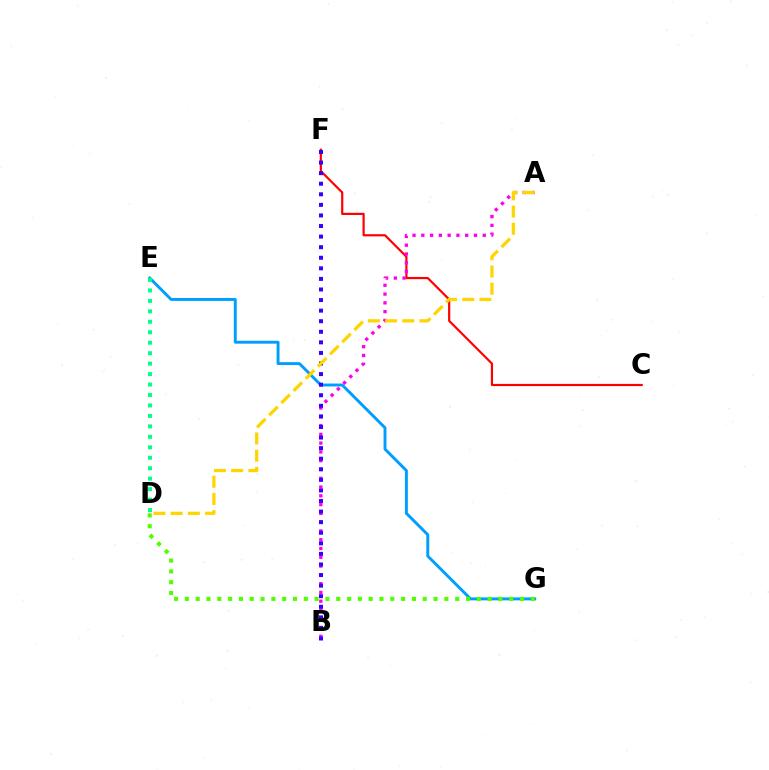{('E', 'G'): [{'color': '#009eff', 'line_style': 'solid', 'thickness': 2.1}], ('C', 'F'): [{'color': '#ff0000', 'line_style': 'solid', 'thickness': 1.57}], ('D', 'E'): [{'color': '#00ff86', 'line_style': 'dotted', 'thickness': 2.84}], ('D', 'G'): [{'color': '#4fff00', 'line_style': 'dotted', 'thickness': 2.94}], ('A', 'B'): [{'color': '#ff00ed', 'line_style': 'dotted', 'thickness': 2.39}], ('B', 'F'): [{'color': '#3700ff', 'line_style': 'dotted', 'thickness': 2.87}], ('A', 'D'): [{'color': '#ffd500', 'line_style': 'dashed', 'thickness': 2.34}]}